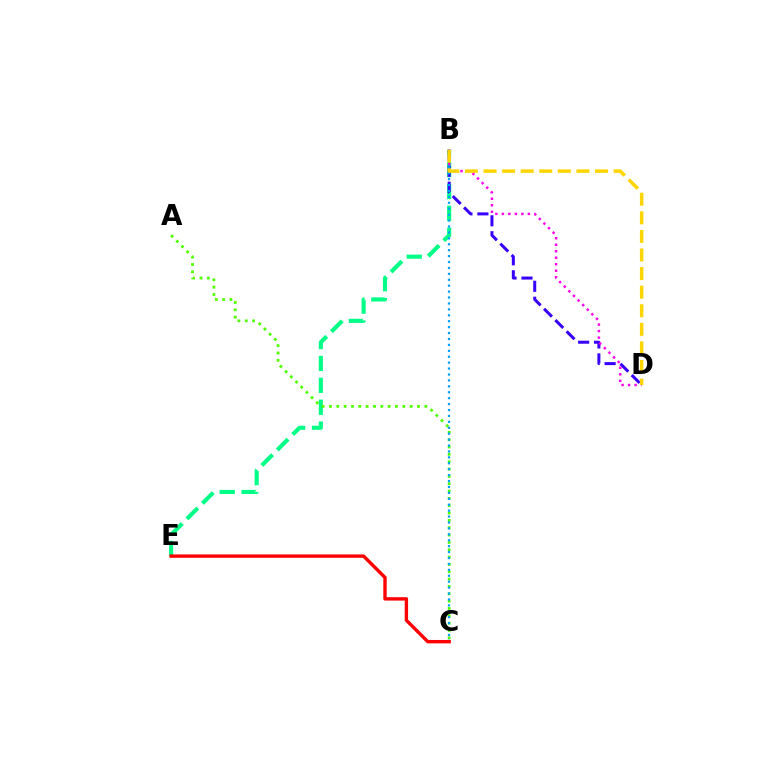{('B', 'E'): [{'color': '#00ff86', 'line_style': 'dashed', 'thickness': 2.97}], ('B', 'D'): [{'color': '#3700ff', 'line_style': 'dashed', 'thickness': 2.17}, {'color': '#ff00ed', 'line_style': 'dotted', 'thickness': 1.77}, {'color': '#ffd500', 'line_style': 'dashed', 'thickness': 2.52}], ('A', 'C'): [{'color': '#4fff00', 'line_style': 'dotted', 'thickness': 1.99}], ('B', 'C'): [{'color': '#009eff', 'line_style': 'dotted', 'thickness': 1.61}], ('C', 'E'): [{'color': '#ff0000', 'line_style': 'solid', 'thickness': 2.44}]}